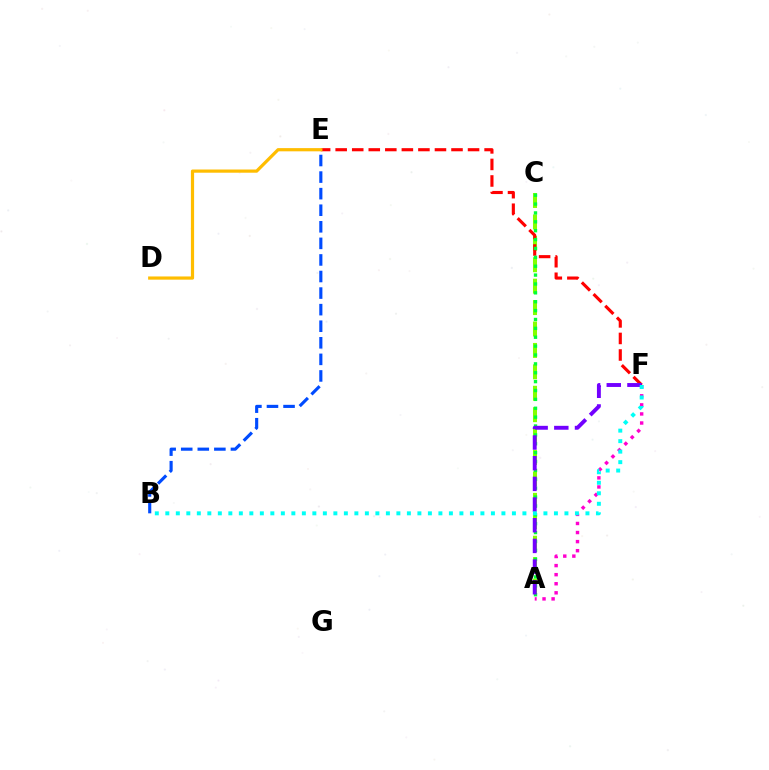{('A', 'F'): [{'color': '#ff00cf', 'line_style': 'dotted', 'thickness': 2.47}, {'color': '#7200ff', 'line_style': 'dashed', 'thickness': 2.81}], ('A', 'C'): [{'color': '#84ff00', 'line_style': 'dashed', 'thickness': 2.91}, {'color': '#00ff39', 'line_style': 'dotted', 'thickness': 2.41}], ('B', 'E'): [{'color': '#004bff', 'line_style': 'dashed', 'thickness': 2.25}], ('E', 'F'): [{'color': '#ff0000', 'line_style': 'dashed', 'thickness': 2.25}], ('B', 'F'): [{'color': '#00fff6', 'line_style': 'dotted', 'thickness': 2.85}], ('D', 'E'): [{'color': '#ffbd00', 'line_style': 'solid', 'thickness': 2.3}]}